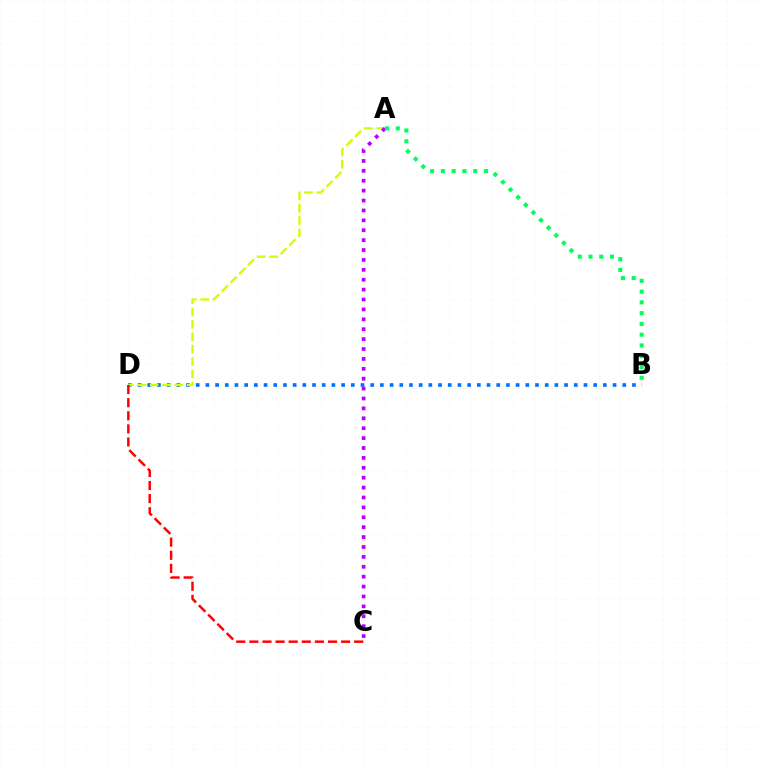{('B', 'D'): [{'color': '#0074ff', 'line_style': 'dotted', 'thickness': 2.63}], ('A', 'D'): [{'color': '#d1ff00', 'line_style': 'dashed', 'thickness': 1.68}], ('C', 'D'): [{'color': '#ff0000', 'line_style': 'dashed', 'thickness': 1.78}], ('A', 'C'): [{'color': '#b900ff', 'line_style': 'dotted', 'thickness': 2.69}], ('A', 'B'): [{'color': '#00ff5c', 'line_style': 'dotted', 'thickness': 2.93}]}